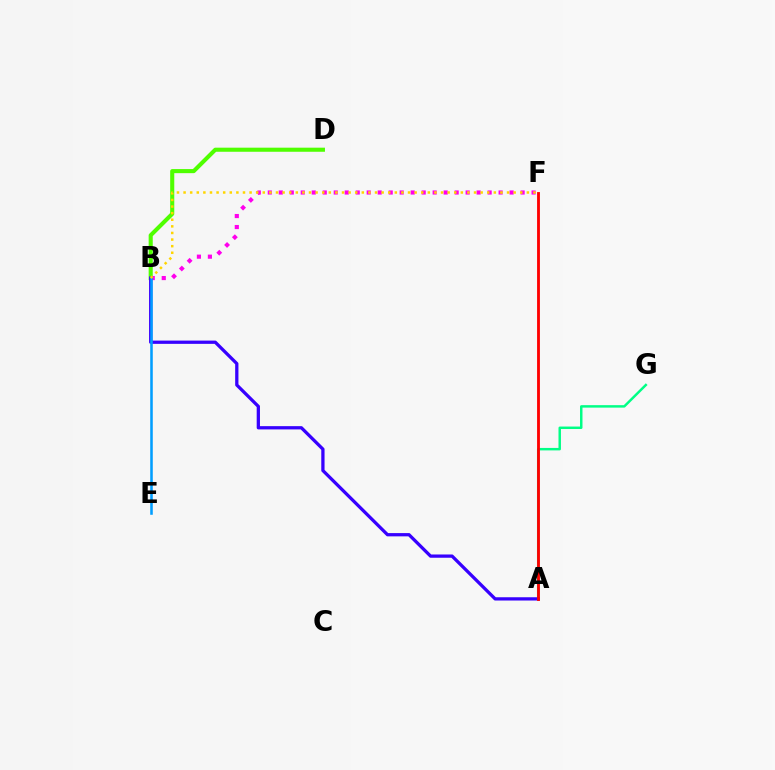{('B', 'D'): [{'color': '#4fff00', 'line_style': 'solid', 'thickness': 2.94}], ('B', 'F'): [{'color': '#ff00ed', 'line_style': 'dotted', 'thickness': 2.99}, {'color': '#ffd500', 'line_style': 'dotted', 'thickness': 1.79}], ('A', 'G'): [{'color': '#00ff86', 'line_style': 'solid', 'thickness': 1.77}], ('A', 'B'): [{'color': '#3700ff', 'line_style': 'solid', 'thickness': 2.35}], ('A', 'F'): [{'color': '#ff0000', 'line_style': 'solid', 'thickness': 2.05}], ('B', 'E'): [{'color': '#009eff', 'line_style': 'solid', 'thickness': 1.84}]}